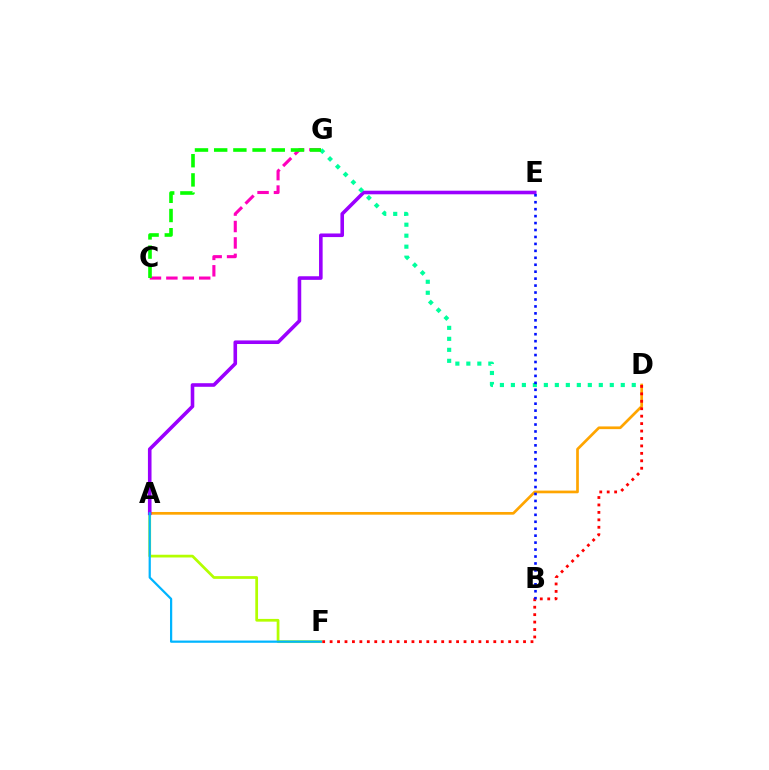{('A', 'F'): [{'color': '#b3ff00', 'line_style': 'solid', 'thickness': 1.97}, {'color': '#00b5ff', 'line_style': 'solid', 'thickness': 1.61}], ('C', 'G'): [{'color': '#ff00bd', 'line_style': 'dashed', 'thickness': 2.23}, {'color': '#08ff00', 'line_style': 'dashed', 'thickness': 2.61}], ('A', 'D'): [{'color': '#ffa500', 'line_style': 'solid', 'thickness': 1.95}], ('A', 'E'): [{'color': '#9b00ff', 'line_style': 'solid', 'thickness': 2.59}], ('D', 'F'): [{'color': '#ff0000', 'line_style': 'dotted', 'thickness': 2.02}], ('D', 'G'): [{'color': '#00ff9d', 'line_style': 'dotted', 'thickness': 2.99}], ('B', 'E'): [{'color': '#0010ff', 'line_style': 'dotted', 'thickness': 1.89}]}